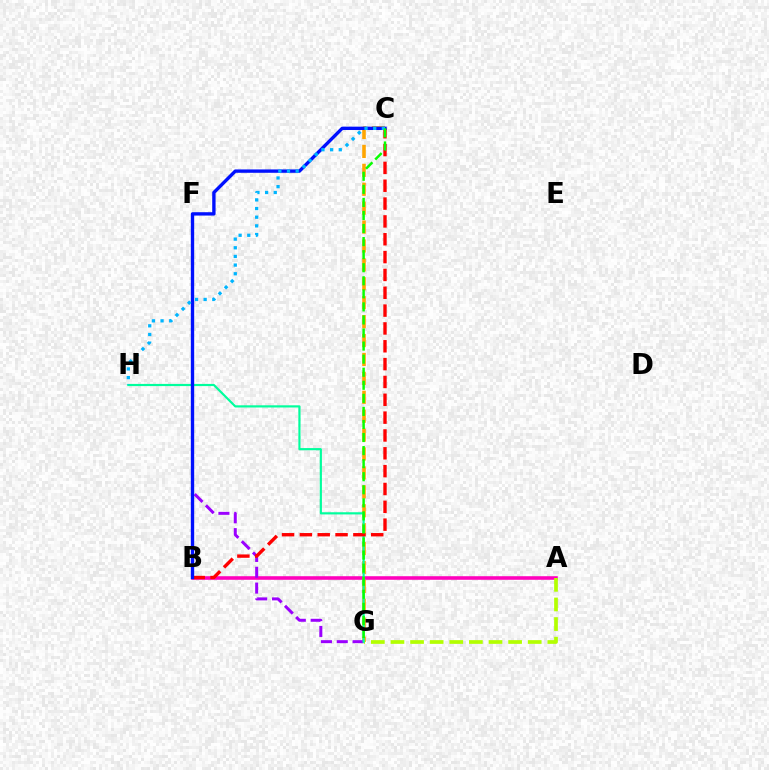{('A', 'B'): [{'color': '#ff00bd', 'line_style': 'solid', 'thickness': 2.57}], ('C', 'G'): [{'color': '#ffa500', 'line_style': 'dashed', 'thickness': 2.57}, {'color': '#08ff00', 'line_style': 'dashed', 'thickness': 1.77}], ('F', 'G'): [{'color': '#9b00ff', 'line_style': 'dashed', 'thickness': 2.15}], ('A', 'G'): [{'color': '#b3ff00', 'line_style': 'dashed', 'thickness': 2.66}], ('G', 'H'): [{'color': '#00ff9d', 'line_style': 'solid', 'thickness': 1.57}], ('B', 'C'): [{'color': '#ff0000', 'line_style': 'dashed', 'thickness': 2.42}, {'color': '#0010ff', 'line_style': 'solid', 'thickness': 2.42}], ('C', 'H'): [{'color': '#00b5ff', 'line_style': 'dotted', 'thickness': 2.35}]}